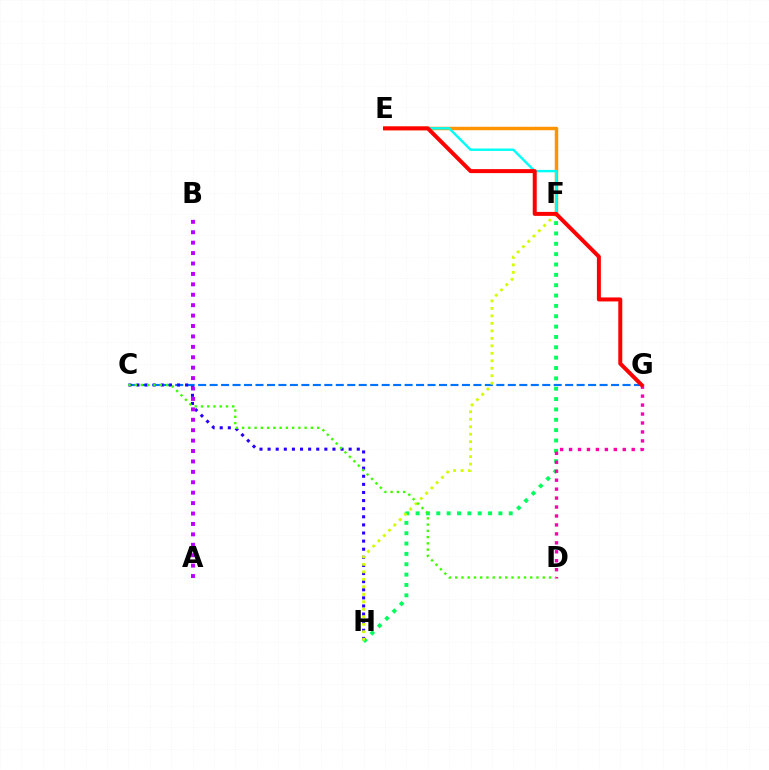{('E', 'F'): [{'color': '#ff9400', 'line_style': 'solid', 'thickness': 2.5}, {'color': '#00fff6', 'line_style': 'solid', 'thickness': 1.72}], ('C', 'G'): [{'color': '#0074ff', 'line_style': 'dashed', 'thickness': 1.56}], ('F', 'H'): [{'color': '#00ff5c', 'line_style': 'dotted', 'thickness': 2.81}, {'color': '#d1ff00', 'line_style': 'dotted', 'thickness': 2.03}], ('C', 'H'): [{'color': '#2500ff', 'line_style': 'dotted', 'thickness': 2.2}], ('A', 'B'): [{'color': '#b900ff', 'line_style': 'dotted', 'thickness': 2.83}], ('D', 'G'): [{'color': '#ff00ac', 'line_style': 'dotted', 'thickness': 2.43}], ('C', 'D'): [{'color': '#3dff00', 'line_style': 'dotted', 'thickness': 1.7}], ('E', 'G'): [{'color': '#ff0000', 'line_style': 'solid', 'thickness': 2.87}]}